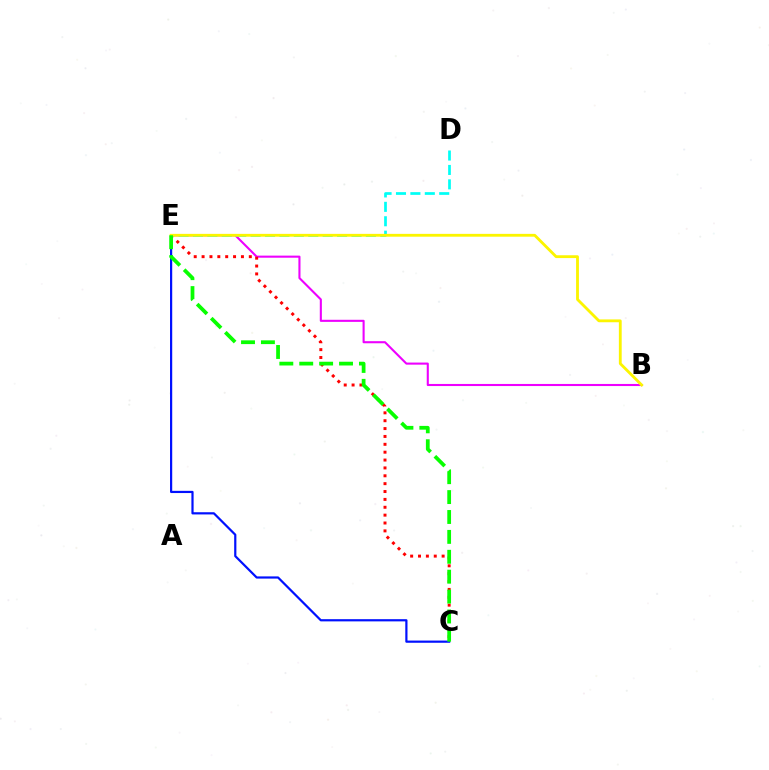{('B', 'E'): [{'color': '#ee00ff', 'line_style': 'solid', 'thickness': 1.51}, {'color': '#fcf500', 'line_style': 'solid', 'thickness': 2.03}], ('C', 'E'): [{'color': '#ff0000', 'line_style': 'dotted', 'thickness': 2.14}, {'color': '#0010ff', 'line_style': 'solid', 'thickness': 1.59}, {'color': '#08ff00', 'line_style': 'dashed', 'thickness': 2.7}], ('D', 'E'): [{'color': '#00fff6', 'line_style': 'dashed', 'thickness': 1.96}]}